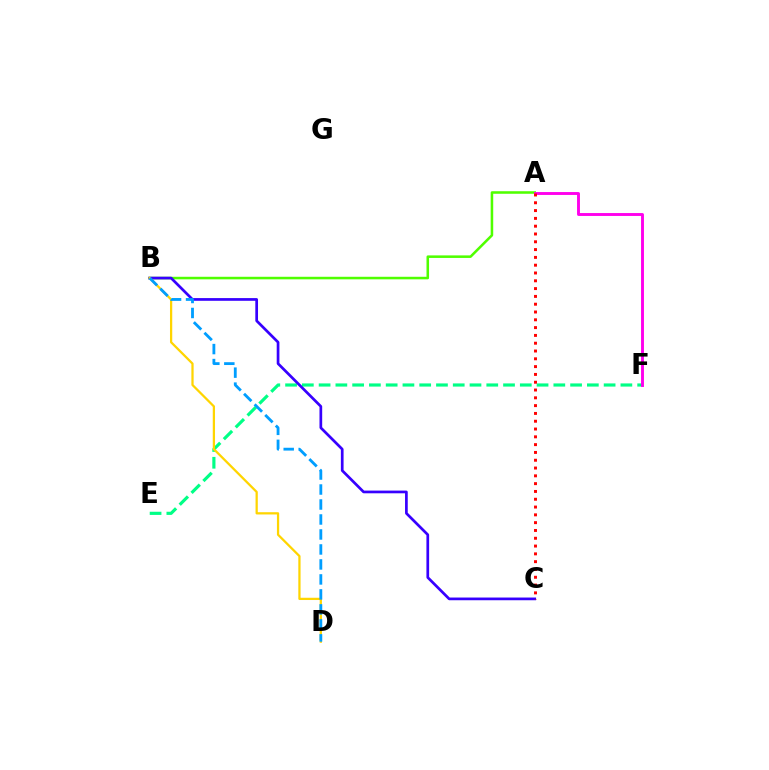{('E', 'F'): [{'color': '#00ff86', 'line_style': 'dashed', 'thickness': 2.28}], ('A', 'B'): [{'color': '#4fff00', 'line_style': 'solid', 'thickness': 1.84}], ('B', 'C'): [{'color': '#3700ff', 'line_style': 'solid', 'thickness': 1.95}], ('A', 'F'): [{'color': '#ff00ed', 'line_style': 'solid', 'thickness': 2.09}], ('B', 'D'): [{'color': '#ffd500', 'line_style': 'solid', 'thickness': 1.62}, {'color': '#009eff', 'line_style': 'dashed', 'thickness': 2.04}], ('A', 'C'): [{'color': '#ff0000', 'line_style': 'dotted', 'thickness': 2.12}]}